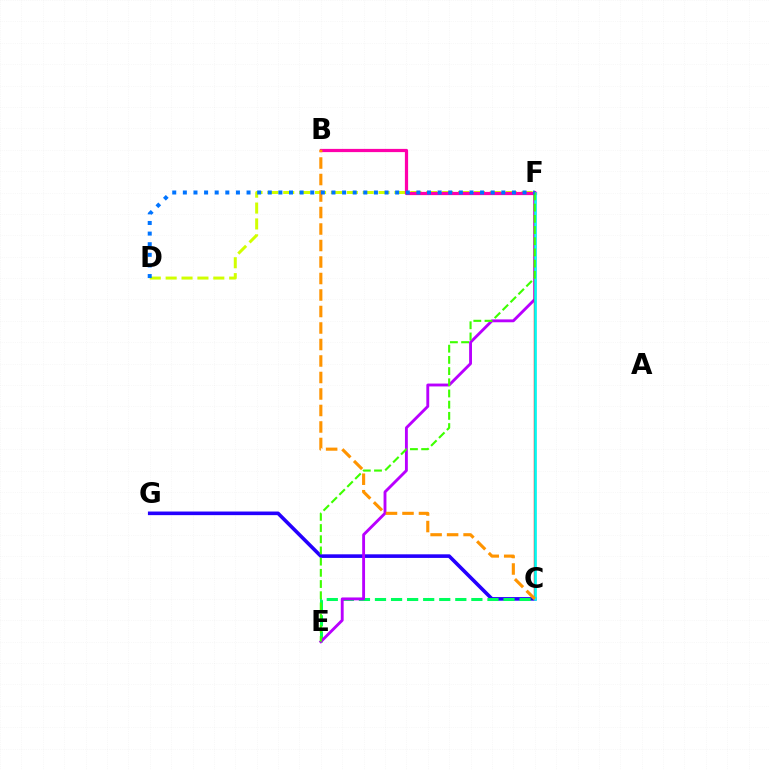{('C', 'G'): [{'color': '#2500ff', 'line_style': 'solid', 'thickness': 2.6}], ('D', 'F'): [{'color': '#d1ff00', 'line_style': 'dashed', 'thickness': 2.16}, {'color': '#0074ff', 'line_style': 'dotted', 'thickness': 2.88}], ('C', 'E'): [{'color': '#00ff5c', 'line_style': 'dashed', 'thickness': 2.18}], ('B', 'F'): [{'color': '#ff00ac', 'line_style': 'solid', 'thickness': 2.32}], ('E', 'F'): [{'color': '#b900ff', 'line_style': 'solid', 'thickness': 2.06}, {'color': '#3dff00', 'line_style': 'dashed', 'thickness': 1.52}], ('C', 'F'): [{'color': '#ff0000', 'line_style': 'solid', 'thickness': 1.72}, {'color': '#00fff6', 'line_style': 'solid', 'thickness': 1.88}], ('B', 'C'): [{'color': '#ff9400', 'line_style': 'dashed', 'thickness': 2.24}]}